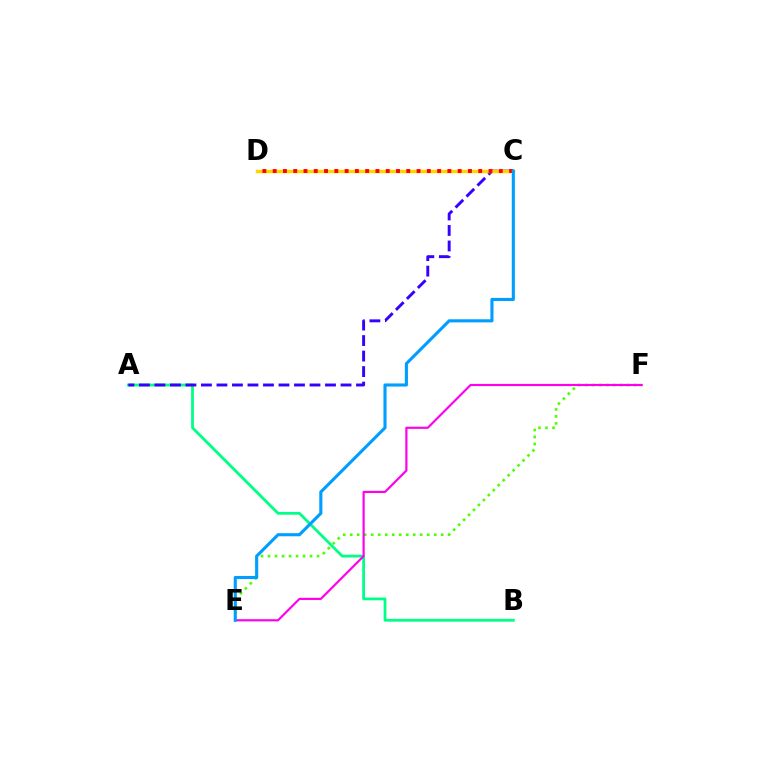{('E', 'F'): [{'color': '#4fff00', 'line_style': 'dotted', 'thickness': 1.9}, {'color': '#ff00ed', 'line_style': 'solid', 'thickness': 1.57}], ('A', 'B'): [{'color': '#00ff86', 'line_style': 'solid', 'thickness': 2.0}], ('A', 'C'): [{'color': '#3700ff', 'line_style': 'dashed', 'thickness': 2.11}], ('C', 'D'): [{'color': '#ffd500', 'line_style': 'solid', 'thickness': 2.47}, {'color': '#ff0000', 'line_style': 'dotted', 'thickness': 2.79}], ('C', 'E'): [{'color': '#009eff', 'line_style': 'solid', 'thickness': 2.23}]}